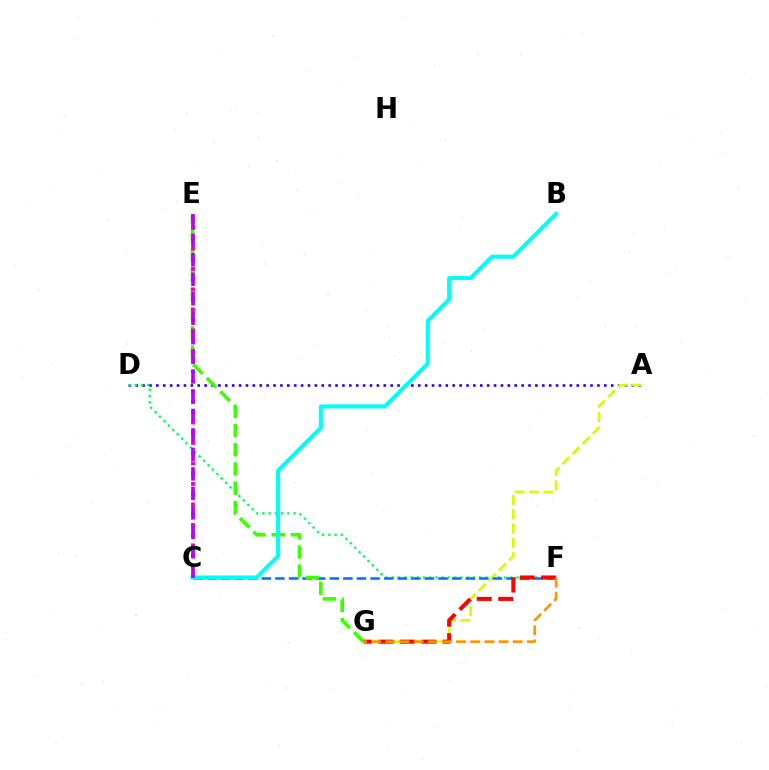{('A', 'D'): [{'color': '#2500ff', 'line_style': 'dotted', 'thickness': 1.87}], ('D', 'F'): [{'color': '#00ff5c', 'line_style': 'dotted', 'thickness': 1.69}], ('A', 'G'): [{'color': '#d1ff00', 'line_style': 'dashed', 'thickness': 1.95}], ('C', 'F'): [{'color': '#0074ff', 'line_style': 'dashed', 'thickness': 1.85}], ('E', 'G'): [{'color': '#3dff00', 'line_style': 'dashed', 'thickness': 2.61}], ('C', 'E'): [{'color': '#ff00ac', 'line_style': 'dotted', 'thickness': 2.78}, {'color': '#b900ff', 'line_style': 'dashed', 'thickness': 2.64}], ('B', 'C'): [{'color': '#00fff6', 'line_style': 'solid', 'thickness': 2.92}], ('F', 'G'): [{'color': '#ff0000', 'line_style': 'dashed', 'thickness': 2.91}, {'color': '#ff9400', 'line_style': 'dashed', 'thickness': 1.93}]}